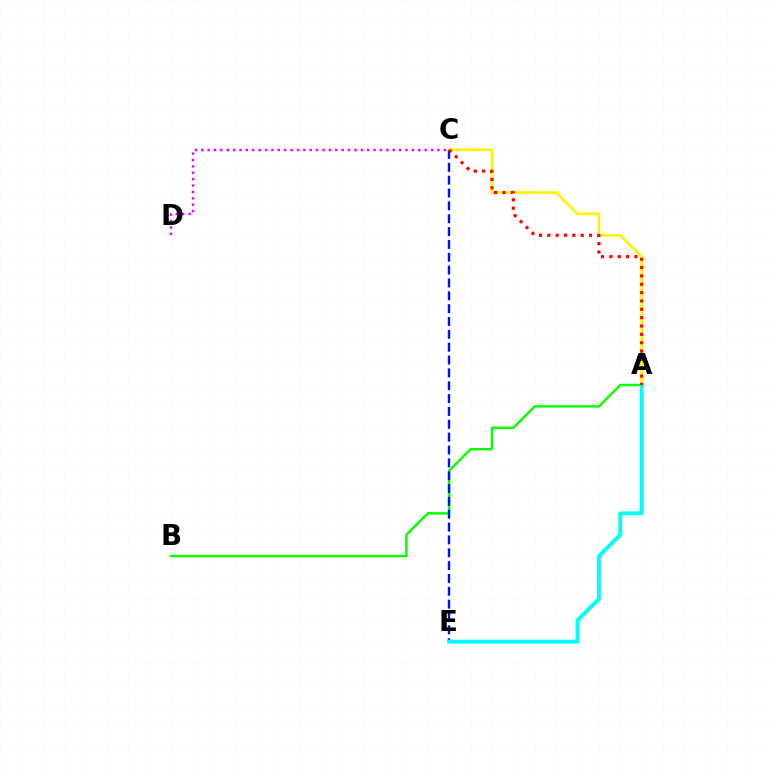{('A', 'B'): [{'color': '#08ff00', 'line_style': 'solid', 'thickness': 1.75}], ('A', 'C'): [{'color': '#fcf500', 'line_style': 'solid', 'thickness': 1.94}, {'color': '#ff0000', 'line_style': 'dotted', 'thickness': 2.27}], ('C', 'D'): [{'color': '#ee00ff', 'line_style': 'dotted', 'thickness': 1.74}], ('C', 'E'): [{'color': '#0010ff', 'line_style': 'dashed', 'thickness': 1.75}], ('A', 'E'): [{'color': '#00fff6', 'line_style': 'solid', 'thickness': 2.8}]}